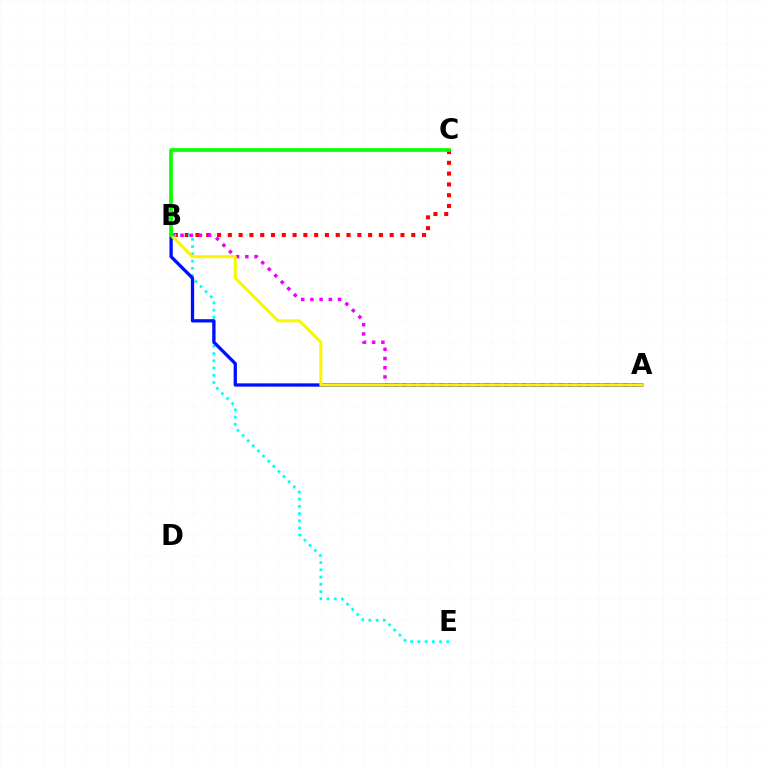{('B', 'C'): [{'color': '#ff0000', 'line_style': 'dotted', 'thickness': 2.93}, {'color': '#08ff00', 'line_style': 'solid', 'thickness': 2.64}], ('B', 'E'): [{'color': '#00fff6', 'line_style': 'dotted', 'thickness': 1.97}], ('A', 'B'): [{'color': '#ee00ff', 'line_style': 'dotted', 'thickness': 2.5}, {'color': '#0010ff', 'line_style': 'solid', 'thickness': 2.38}, {'color': '#fcf500', 'line_style': 'solid', 'thickness': 2.18}]}